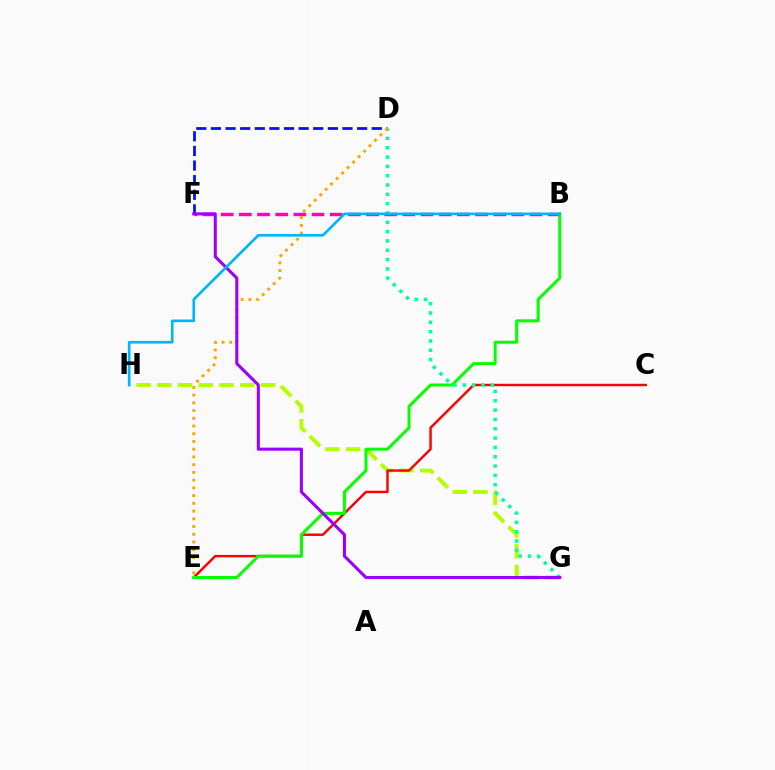{('G', 'H'): [{'color': '#b3ff00', 'line_style': 'dashed', 'thickness': 2.81}], ('C', 'E'): [{'color': '#ff0000', 'line_style': 'solid', 'thickness': 1.75}], ('D', 'F'): [{'color': '#0010ff', 'line_style': 'dashed', 'thickness': 1.99}], ('B', 'F'): [{'color': '#ff00bd', 'line_style': 'dashed', 'thickness': 2.47}], ('B', 'E'): [{'color': '#08ff00', 'line_style': 'solid', 'thickness': 2.17}], ('D', 'G'): [{'color': '#00ff9d', 'line_style': 'dotted', 'thickness': 2.53}], ('D', 'E'): [{'color': '#ffa500', 'line_style': 'dotted', 'thickness': 2.1}], ('F', 'G'): [{'color': '#9b00ff', 'line_style': 'solid', 'thickness': 2.2}], ('B', 'H'): [{'color': '#00b5ff', 'line_style': 'solid', 'thickness': 1.91}]}